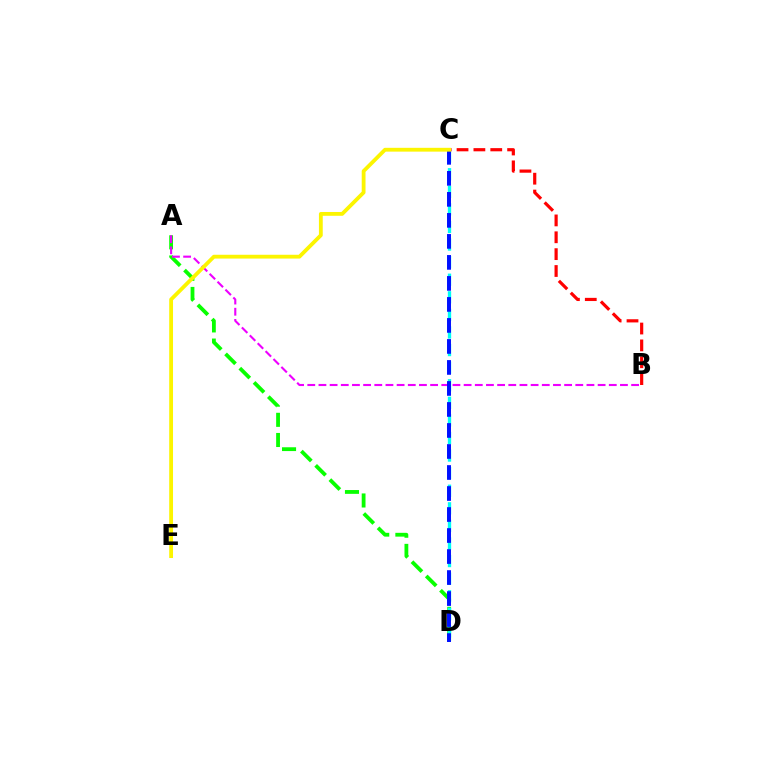{('A', 'D'): [{'color': '#08ff00', 'line_style': 'dashed', 'thickness': 2.74}], ('A', 'B'): [{'color': '#ee00ff', 'line_style': 'dashed', 'thickness': 1.52}], ('C', 'D'): [{'color': '#00fff6', 'line_style': 'dashed', 'thickness': 2.39}, {'color': '#0010ff', 'line_style': 'dashed', 'thickness': 2.85}], ('B', 'C'): [{'color': '#ff0000', 'line_style': 'dashed', 'thickness': 2.29}], ('C', 'E'): [{'color': '#fcf500', 'line_style': 'solid', 'thickness': 2.74}]}